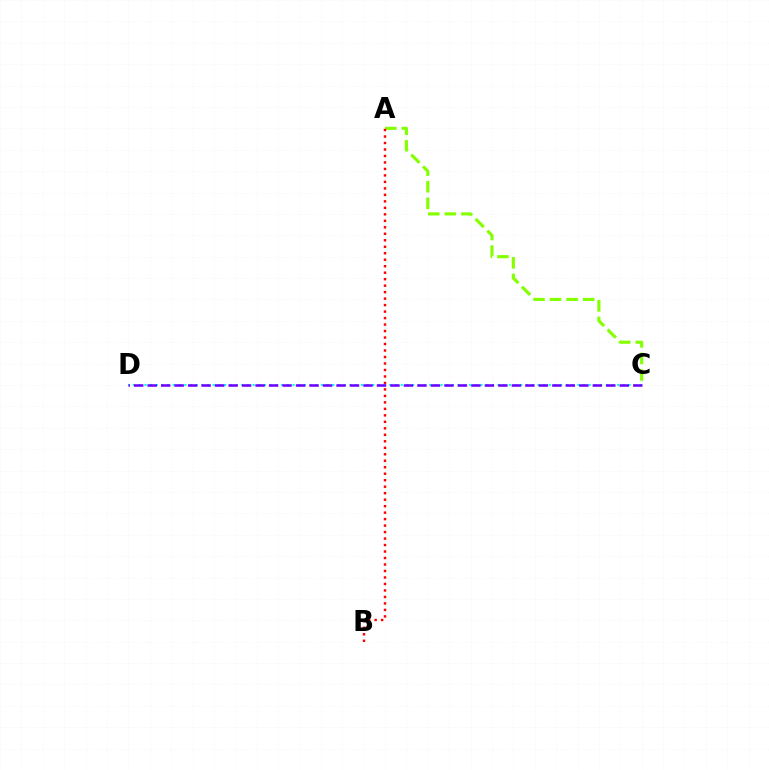{('A', 'C'): [{'color': '#84ff00', 'line_style': 'dashed', 'thickness': 2.25}], ('A', 'B'): [{'color': '#ff0000', 'line_style': 'dotted', 'thickness': 1.76}], ('C', 'D'): [{'color': '#00fff6', 'line_style': 'dotted', 'thickness': 1.55}, {'color': '#7200ff', 'line_style': 'dashed', 'thickness': 1.83}]}